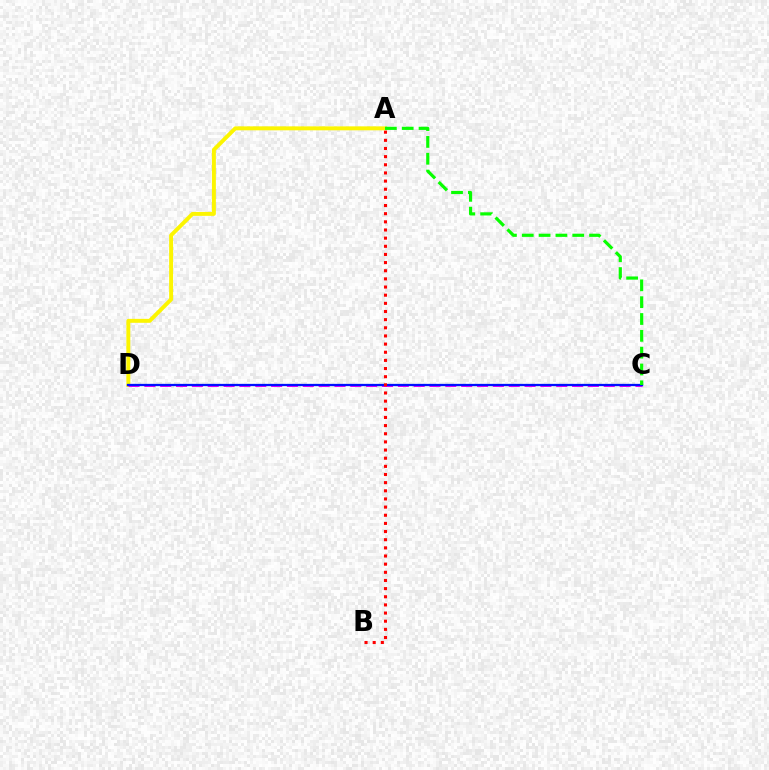{('A', 'D'): [{'color': '#fcf500', 'line_style': 'solid', 'thickness': 2.84}], ('C', 'D'): [{'color': '#00fff6', 'line_style': 'dotted', 'thickness': 1.54}, {'color': '#ee00ff', 'line_style': 'dashed', 'thickness': 2.15}, {'color': '#0010ff', 'line_style': 'solid', 'thickness': 1.62}], ('A', 'C'): [{'color': '#08ff00', 'line_style': 'dashed', 'thickness': 2.29}], ('A', 'B'): [{'color': '#ff0000', 'line_style': 'dotted', 'thickness': 2.21}]}